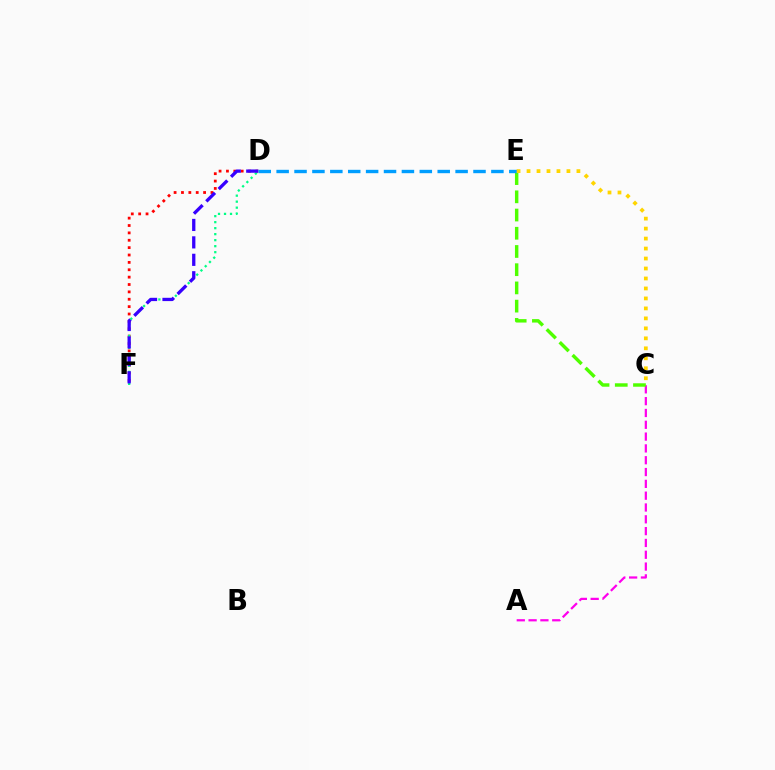{('D', 'F'): [{'color': '#ff0000', 'line_style': 'dotted', 'thickness': 2.0}, {'color': '#00ff86', 'line_style': 'dotted', 'thickness': 1.63}, {'color': '#3700ff', 'line_style': 'dashed', 'thickness': 2.37}], ('A', 'C'): [{'color': '#ff00ed', 'line_style': 'dashed', 'thickness': 1.61}], ('C', 'E'): [{'color': '#4fff00', 'line_style': 'dashed', 'thickness': 2.47}, {'color': '#ffd500', 'line_style': 'dotted', 'thickness': 2.71}], ('D', 'E'): [{'color': '#009eff', 'line_style': 'dashed', 'thickness': 2.43}]}